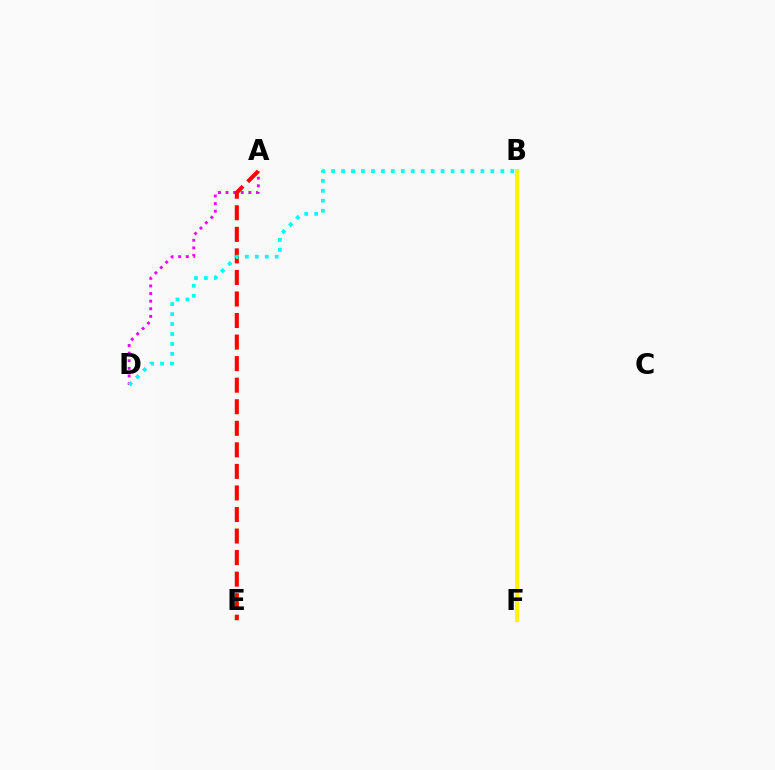{('B', 'F'): [{'color': '#08ff00', 'line_style': 'dashed', 'thickness': 2.07}, {'color': '#0010ff', 'line_style': 'dotted', 'thickness': 2.61}, {'color': '#fcf500', 'line_style': 'solid', 'thickness': 2.93}], ('A', 'D'): [{'color': '#ee00ff', 'line_style': 'dotted', 'thickness': 2.07}], ('A', 'E'): [{'color': '#ff0000', 'line_style': 'dashed', 'thickness': 2.93}], ('B', 'D'): [{'color': '#00fff6', 'line_style': 'dotted', 'thickness': 2.7}]}